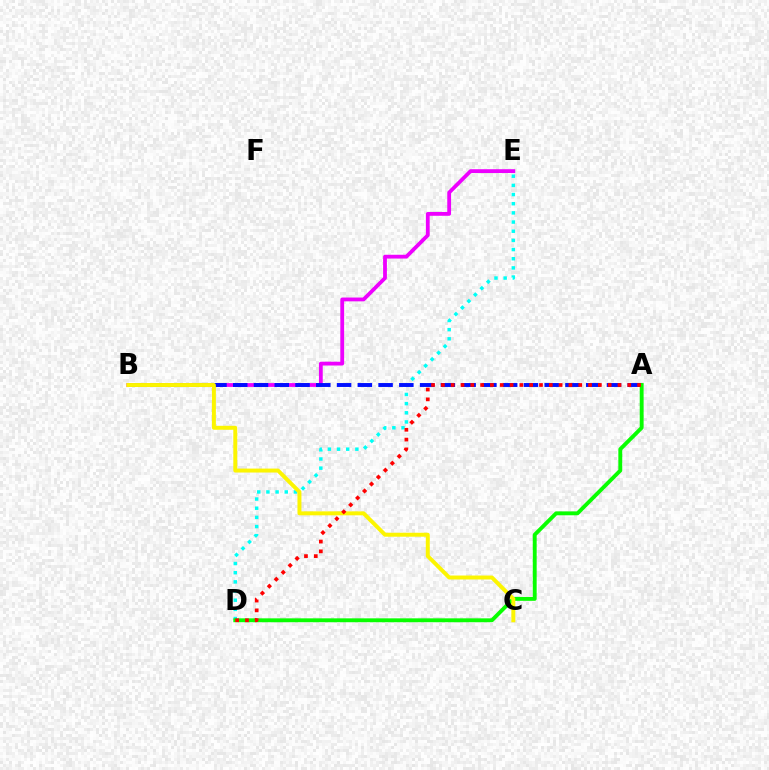{('B', 'E'): [{'color': '#ee00ff', 'line_style': 'solid', 'thickness': 2.74}], ('D', 'E'): [{'color': '#00fff6', 'line_style': 'dotted', 'thickness': 2.49}], ('A', 'B'): [{'color': '#0010ff', 'line_style': 'dashed', 'thickness': 2.82}], ('A', 'D'): [{'color': '#08ff00', 'line_style': 'solid', 'thickness': 2.79}, {'color': '#ff0000', 'line_style': 'dotted', 'thickness': 2.67}], ('B', 'C'): [{'color': '#fcf500', 'line_style': 'solid', 'thickness': 2.85}]}